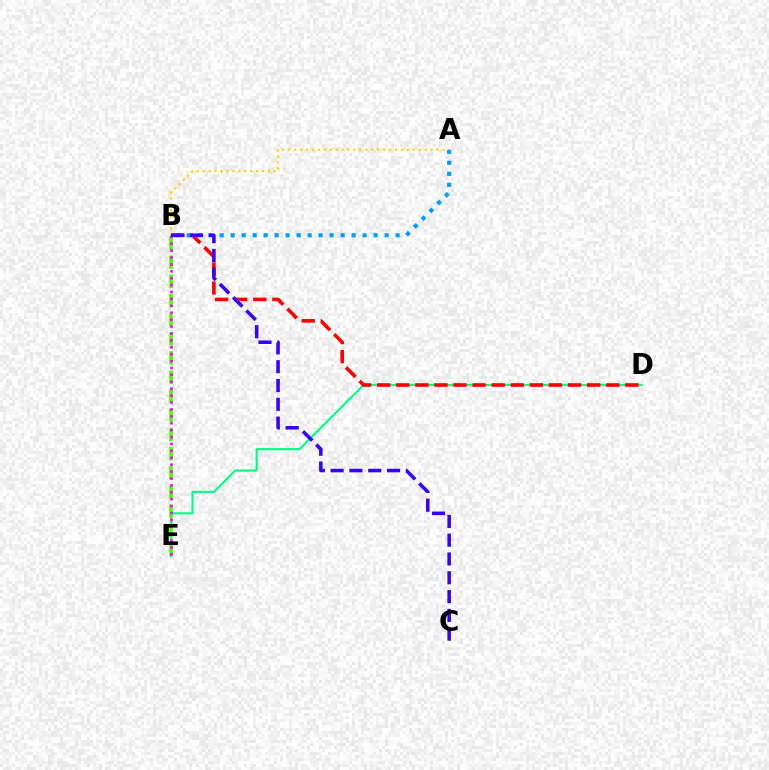{('A', 'B'): [{'color': '#ffd500', 'line_style': 'dotted', 'thickness': 1.61}, {'color': '#009eff', 'line_style': 'dotted', 'thickness': 2.99}], ('D', 'E'): [{'color': '#00ff86', 'line_style': 'solid', 'thickness': 1.54}], ('B', 'D'): [{'color': '#ff0000', 'line_style': 'dashed', 'thickness': 2.59}], ('B', 'E'): [{'color': '#4fff00', 'line_style': 'dashed', 'thickness': 2.6}, {'color': '#ff00ed', 'line_style': 'dotted', 'thickness': 1.88}], ('B', 'C'): [{'color': '#3700ff', 'line_style': 'dashed', 'thickness': 2.55}]}